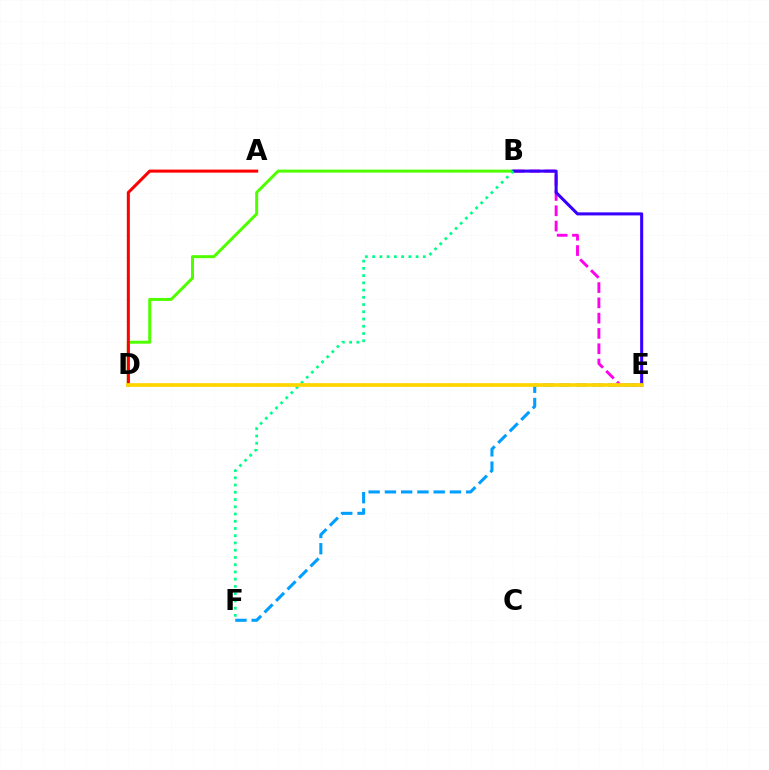{('B', 'E'): [{'color': '#ff00ed', 'line_style': 'dashed', 'thickness': 2.08}, {'color': '#3700ff', 'line_style': 'solid', 'thickness': 2.2}], ('E', 'F'): [{'color': '#009eff', 'line_style': 'dashed', 'thickness': 2.21}], ('B', 'D'): [{'color': '#4fff00', 'line_style': 'solid', 'thickness': 2.15}], ('B', 'F'): [{'color': '#00ff86', 'line_style': 'dotted', 'thickness': 1.97}], ('A', 'D'): [{'color': '#ff0000', 'line_style': 'solid', 'thickness': 2.2}], ('D', 'E'): [{'color': '#ffd500', 'line_style': 'solid', 'thickness': 2.67}]}